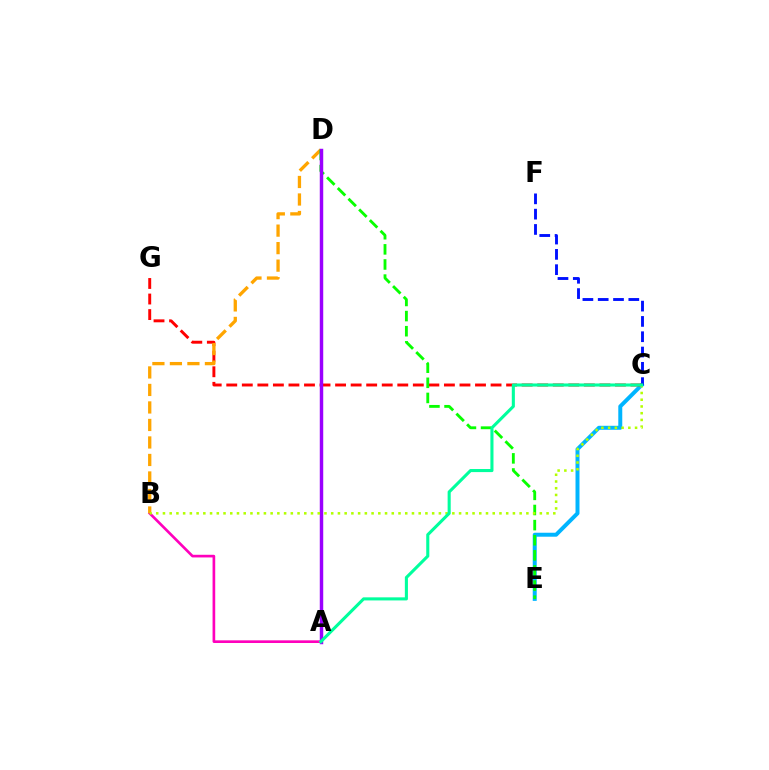{('C', 'E'): [{'color': '#00b5ff', 'line_style': 'solid', 'thickness': 2.86}], ('C', 'F'): [{'color': '#0010ff', 'line_style': 'dashed', 'thickness': 2.08}], ('A', 'B'): [{'color': '#ff00bd', 'line_style': 'solid', 'thickness': 1.92}], ('C', 'G'): [{'color': '#ff0000', 'line_style': 'dashed', 'thickness': 2.11}], ('B', 'D'): [{'color': '#ffa500', 'line_style': 'dashed', 'thickness': 2.38}], ('D', 'E'): [{'color': '#08ff00', 'line_style': 'dashed', 'thickness': 2.05}], ('A', 'D'): [{'color': '#9b00ff', 'line_style': 'solid', 'thickness': 2.48}], ('B', 'C'): [{'color': '#b3ff00', 'line_style': 'dotted', 'thickness': 1.83}], ('A', 'C'): [{'color': '#00ff9d', 'line_style': 'solid', 'thickness': 2.22}]}